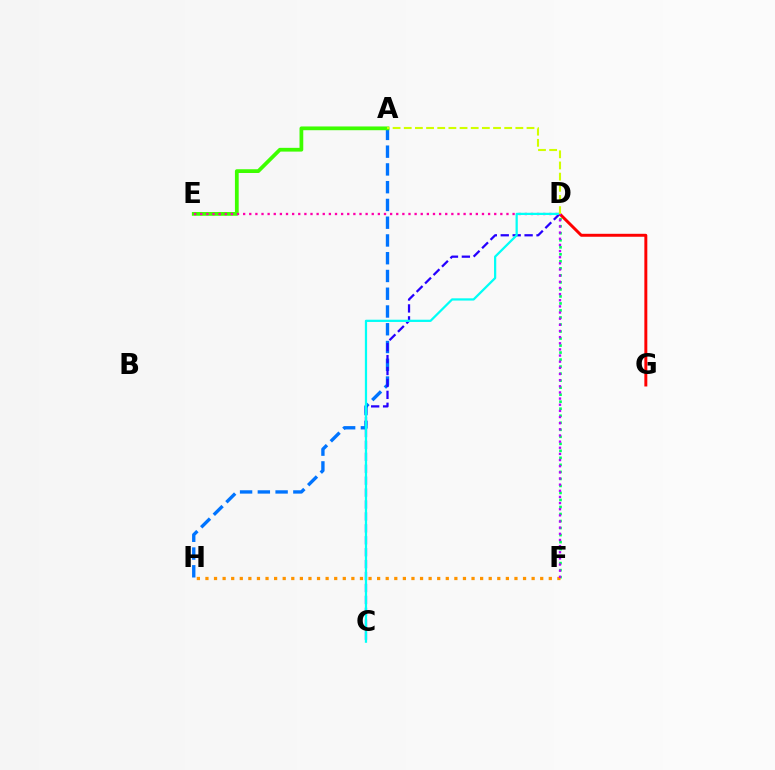{('A', 'H'): [{'color': '#0074ff', 'line_style': 'dashed', 'thickness': 2.41}], ('A', 'E'): [{'color': '#3dff00', 'line_style': 'solid', 'thickness': 2.7}], ('D', 'E'): [{'color': '#ff00ac', 'line_style': 'dotted', 'thickness': 1.66}], ('C', 'D'): [{'color': '#2500ff', 'line_style': 'dashed', 'thickness': 1.62}, {'color': '#00fff6', 'line_style': 'solid', 'thickness': 1.61}], ('D', 'F'): [{'color': '#00ff5c', 'line_style': 'dotted', 'thickness': 1.91}, {'color': '#b900ff', 'line_style': 'dotted', 'thickness': 1.67}], ('D', 'G'): [{'color': '#ff0000', 'line_style': 'solid', 'thickness': 2.12}], ('F', 'H'): [{'color': '#ff9400', 'line_style': 'dotted', 'thickness': 2.33}], ('A', 'D'): [{'color': '#d1ff00', 'line_style': 'dashed', 'thickness': 1.52}]}